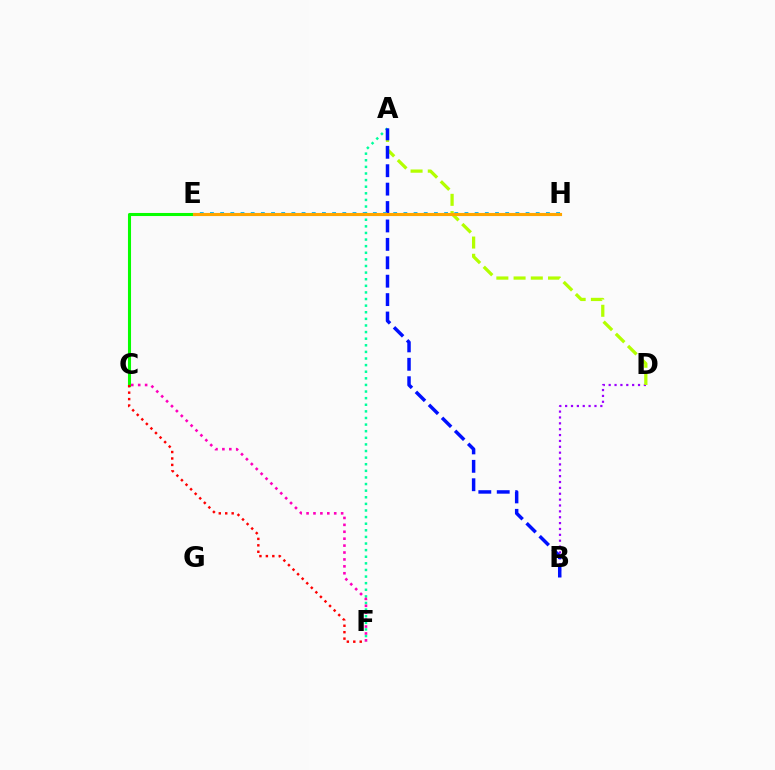{('B', 'D'): [{'color': '#9b00ff', 'line_style': 'dotted', 'thickness': 1.59}], ('C', 'E'): [{'color': '#08ff00', 'line_style': 'solid', 'thickness': 2.21}], ('A', 'D'): [{'color': '#b3ff00', 'line_style': 'dashed', 'thickness': 2.34}], ('A', 'F'): [{'color': '#00ff9d', 'line_style': 'dotted', 'thickness': 1.8}], ('A', 'B'): [{'color': '#0010ff', 'line_style': 'dashed', 'thickness': 2.5}], ('C', 'F'): [{'color': '#ff00bd', 'line_style': 'dotted', 'thickness': 1.88}, {'color': '#ff0000', 'line_style': 'dotted', 'thickness': 1.75}], ('E', 'H'): [{'color': '#00b5ff', 'line_style': 'dotted', 'thickness': 2.77}, {'color': '#ffa500', 'line_style': 'solid', 'thickness': 2.26}]}